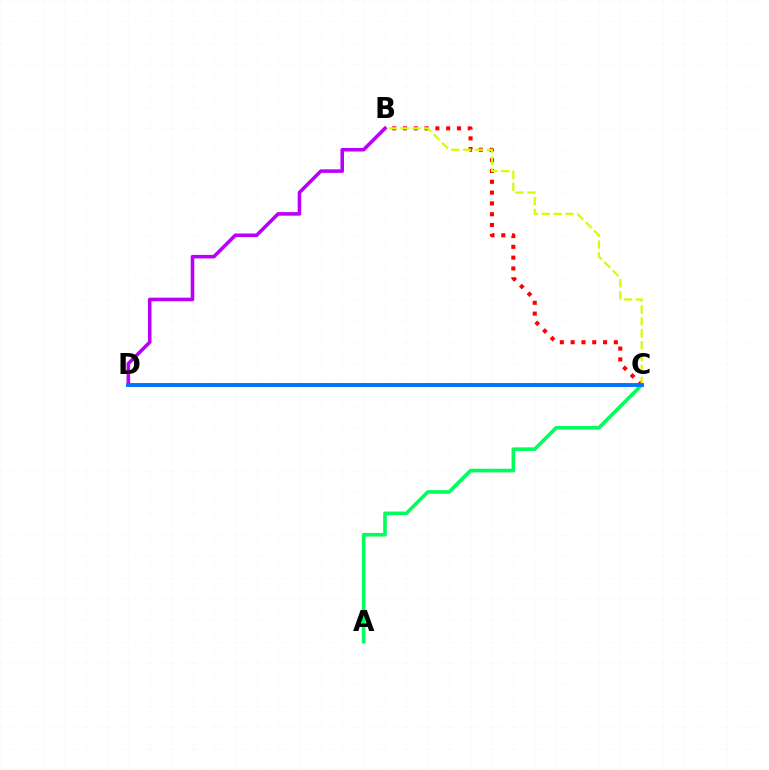{('B', 'C'): [{'color': '#ff0000', 'line_style': 'dotted', 'thickness': 2.94}, {'color': '#d1ff00', 'line_style': 'dashed', 'thickness': 1.62}], ('B', 'D'): [{'color': '#b900ff', 'line_style': 'solid', 'thickness': 2.57}], ('A', 'C'): [{'color': '#00ff5c', 'line_style': 'solid', 'thickness': 2.61}], ('C', 'D'): [{'color': '#0074ff', 'line_style': 'solid', 'thickness': 2.79}]}